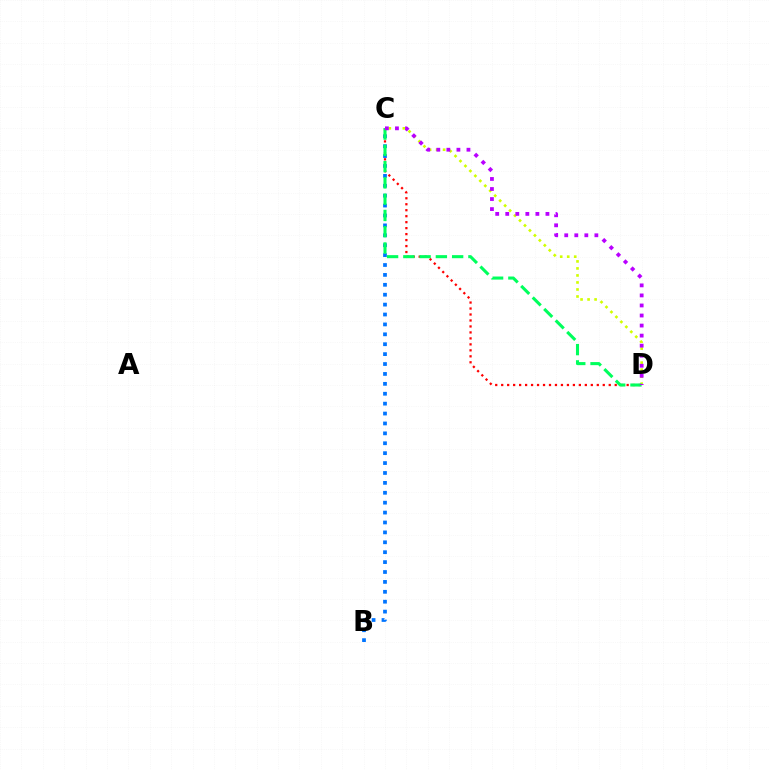{('C', 'D'): [{'color': '#d1ff00', 'line_style': 'dotted', 'thickness': 1.91}, {'color': '#ff0000', 'line_style': 'dotted', 'thickness': 1.62}, {'color': '#00ff5c', 'line_style': 'dashed', 'thickness': 2.21}, {'color': '#b900ff', 'line_style': 'dotted', 'thickness': 2.73}], ('B', 'C'): [{'color': '#0074ff', 'line_style': 'dotted', 'thickness': 2.69}]}